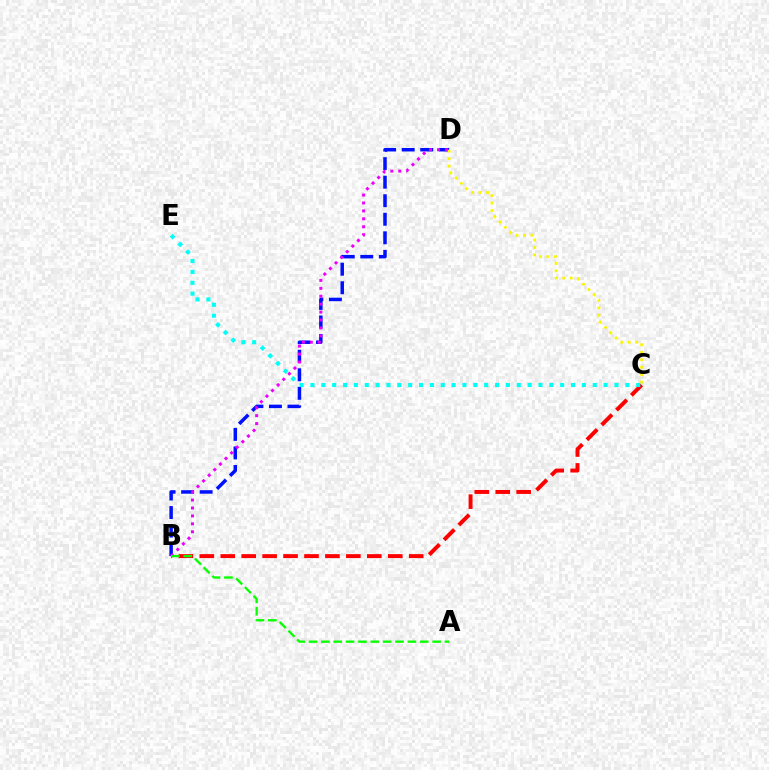{('B', 'C'): [{'color': '#ff0000', 'line_style': 'dashed', 'thickness': 2.84}], ('B', 'D'): [{'color': '#0010ff', 'line_style': 'dashed', 'thickness': 2.52}, {'color': '#ee00ff', 'line_style': 'dotted', 'thickness': 2.15}], ('C', 'D'): [{'color': '#fcf500', 'line_style': 'dotted', 'thickness': 2.03}], ('C', 'E'): [{'color': '#00fff6', 'line_style': 'dotted', 'thickness': 2.95}], ('A', 'B'): [{'color': '#08ff00', 'line_style': 'dashed', 'thickness': 1.68}]}